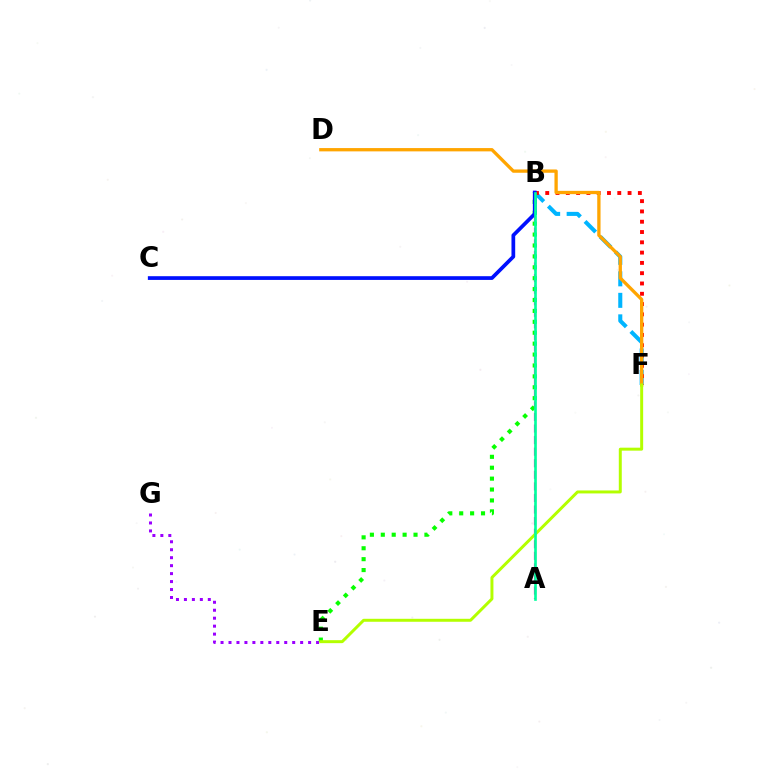{('A', 'B'): [{'color': '#ff00bd', 'line_style': 'dashed', 'thickness': 1.57}, {'color': '#00ff9d', 'line_style': 'solid', 'thickness': 1.91}], ('B', 'F'): [{'color': '#00b5ff', 'line_style': 'dashed', 'thickness': 2.92}, {'color': '#ff0000', 'line_style': 'dotted', 'thickness': 2.8}], ('E', 'G'): [{'color': '#9b00ff', 'line_style': 'dotted', 'thickness': 2.16}], ('B', 'E'): [{'color': '#08ff00', 'line_style': 'dotted', 'thickness': 2.96}], ('D', 'F'): [{'color': '#ffa500', 'line_style': 'solid', 'thickness': 2.38}], ('B', 'C'): [{'color': '#0010ff', 'line_style': 'solid', 'thickness': 2.68}], ('E', 'F'): [{'color': '#b3ff00', 'line_style': 'solid', 'thickness': 2.14}]}